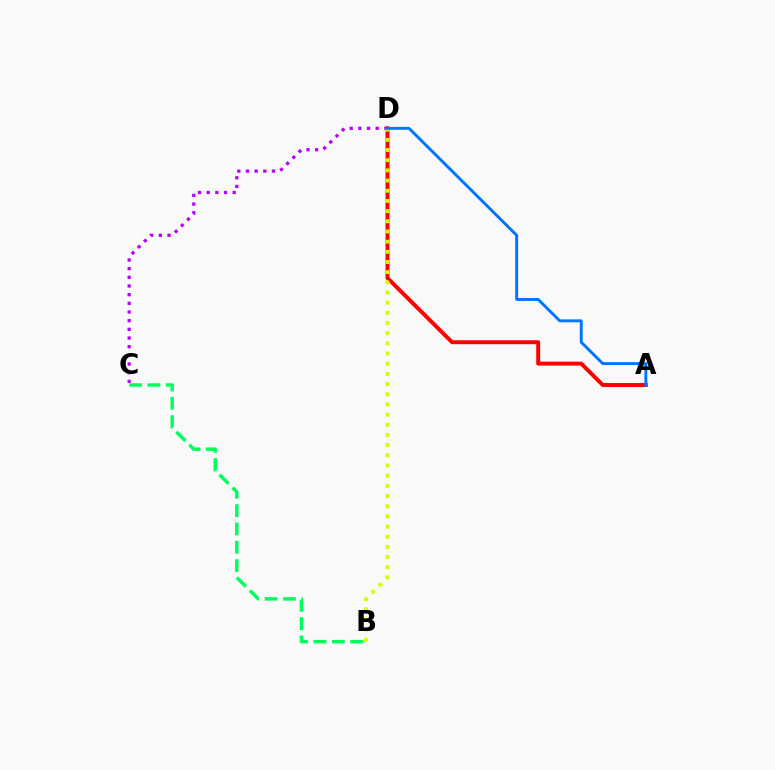{('C', 'D'): [{'color': '#b900ff', 'line_style': 'dotted', 'thickness': 2.36}], ('A', 'D'): [{'color': '#ff0000', 'line_style': 'solid', 'thickness': 2.84}, {'color': '#0074ff', 'line_style': 'solid', 'thickness': 2.09}], ('B', 'D'): [{'color': '#d1ff00', 'line_style': 'dotted', 'thickness': 2.76}], ('B', 'C'): [{'color': '#00ff5c', 'line_style': 'dashed', 'thickness': 2.49}]}